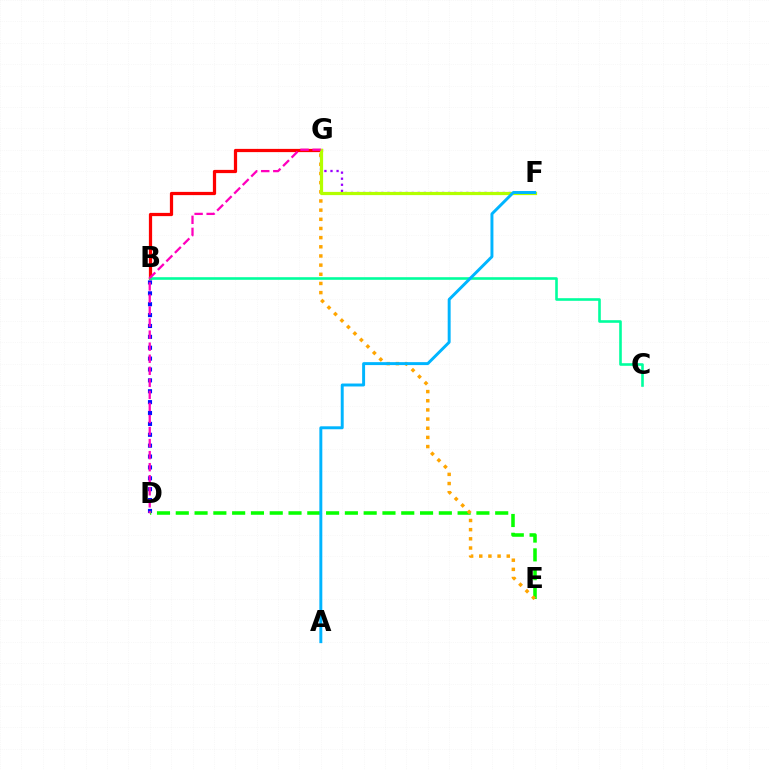{('F', 'G'): [{'color': '#9b00ff', 'line_style': 'dotted', 'thickness': 1.65}, {'color': '#b3ff00', 'line_style': 'solid', 'thickness': 2.31}], ('B', 'D'): [{'color': '#0010ff', 'line_style': 'dotted', 'thickness': 2.96}], ('D', 'E'): [{'color': '#08ff00', 'line_style': 'dashed', 'thickness': 2.55}], ('B', 'G'): [{'color': '#ff0000', 'line_style': 'solid', 'thickness': 2.33}], ('E', 'G'): [{'color': '#ffa500', 'line_style': 'dotted', 'thickness': 2.49}], ('B', 'C'): [{'color': '#00ff9d', 'line_style': 'solid', 'thickness': 1.88}], ('D', 'G'): [{'color': '#ff00bd', 'line_style': 'dashed', 'thickness': 1.64}], ('A', 'F'): [{'color': '#00b5ff', 'line_style': 'solid', 'thickness': 2.12}]}